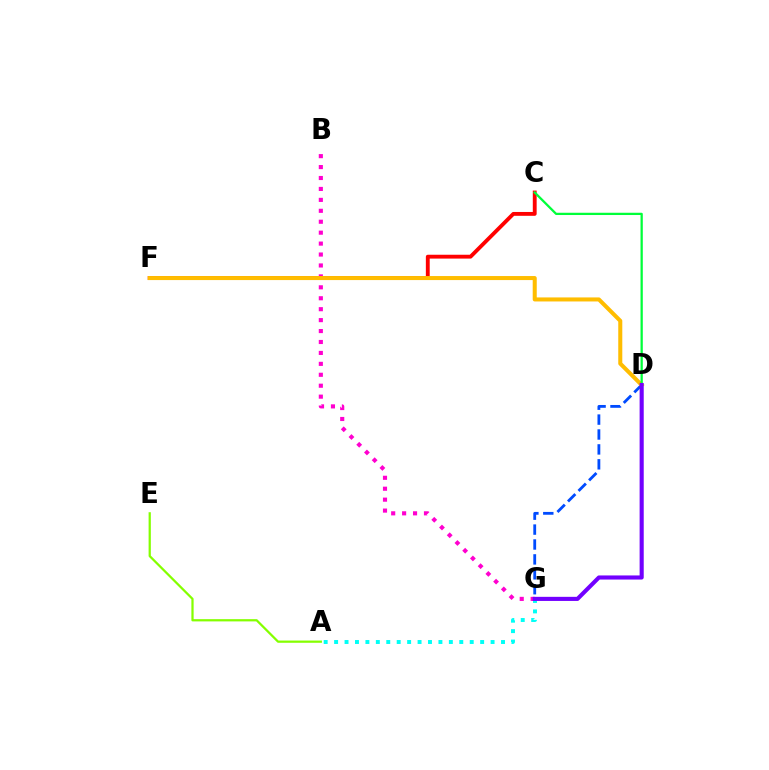{('B', 'G'): [{'color': '#ff00cf', 'line_style': 'dotted', 'thickness': 2.97}], ('A', 'G'): [{'color': '#00fff6', 'line_style': 'dotted', 'thickness': 2.83}], ('D', 'G'): [{'color': '#004bff', 'line_style': 'dashed', 'thickness': 2.03}, {'color': '#7200ff', 'line_style': 'solid', 'thickness': 2.96}], ('C', 'F'): [{'color': '#ff0000', 'line_style': 'solid', 'thickness': 2.77}], ('A', 'E'): [{'color': '#84ff00', 'line_style': 'solid', 'thickness': 1.61}], ('D', 'F'): [{'color': '#ffbd00', 'line_style': 'solid', 'thickness': 2.91}], ('C', 'D'): [{'color': '#00ff39', 'line_style': 'solid', 'thickness': 1.63}]}